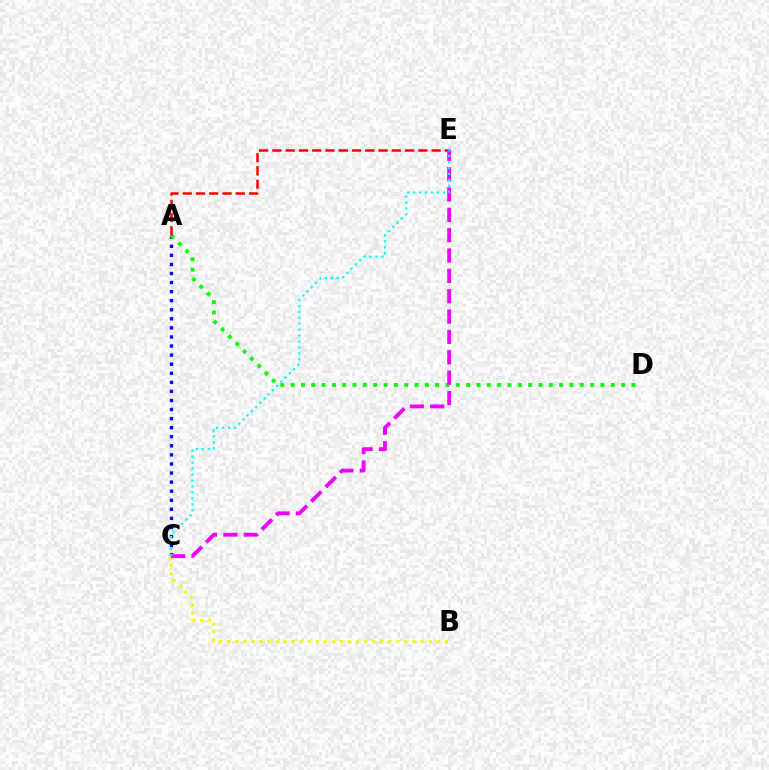{('A', 'C'): [{'color': '#0010ff', 'line_style': 'dotted', 'thickness': 2.46}], ('A', 'D'): [{'color': '#08ff00', 'line_style': 'dotted', 'thickness': 2.81}], ('B', 'C'): [{'color': '#fcf500', 'line_style': 'dotted', 'thickness': 2.19}], ('A', 'E'): [{'color': '#ff0000', 'line_style': 'dashed', 'thickness': 1.8}], ('C', 'E'): [{'color': '#ee00ff', 'line_style': 'dashed', 'thickness': 2.77}, {'color': '#00fff6', 'line_style': 'dotted', 'thickness': 1.62}]}